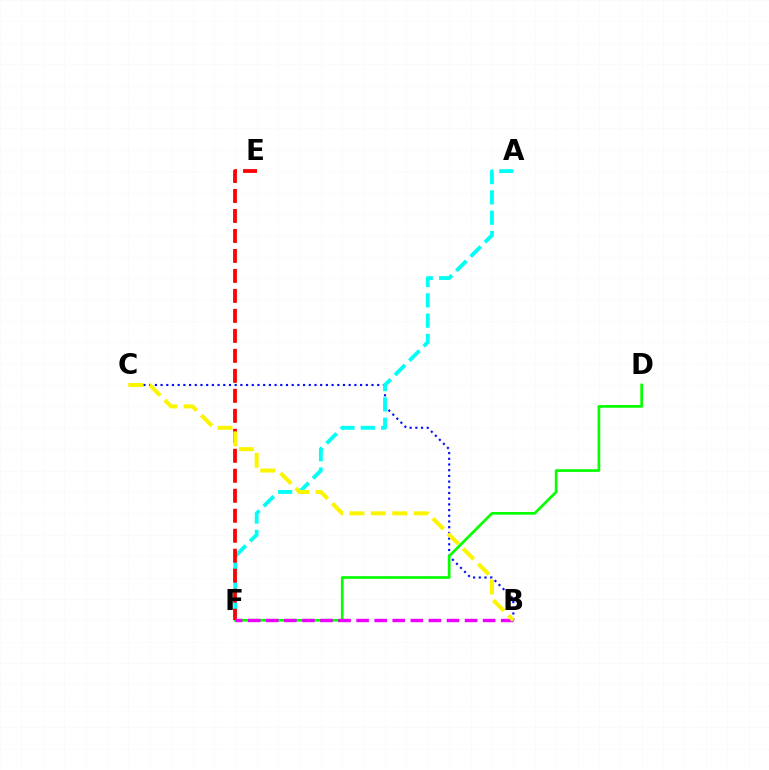{('B', 'C'): [{'color': '#0010ff', 'line_style': 'dotted', 'thickness': 1.55}, {'color': '#fcf500', 'line_style': 'dashed', 'thickness': 2.9}], ('D', 'F'): [{'color': '#08ff00', 'line_style': 'solid', 'thickness': 1.95}], ('A', 'F'): [{'color': '#00fff6', 'line_style': 'dashed', 'thickness': 2.76}], ('E', 'F'): [{'color': '#ff0000', 'line_style': 'dashed', 'thickness': 2.72}], ('B', 'F'): [{'color': '#ee00ff', 'line_style': 'dashed', 'thickness': 2.45}]}